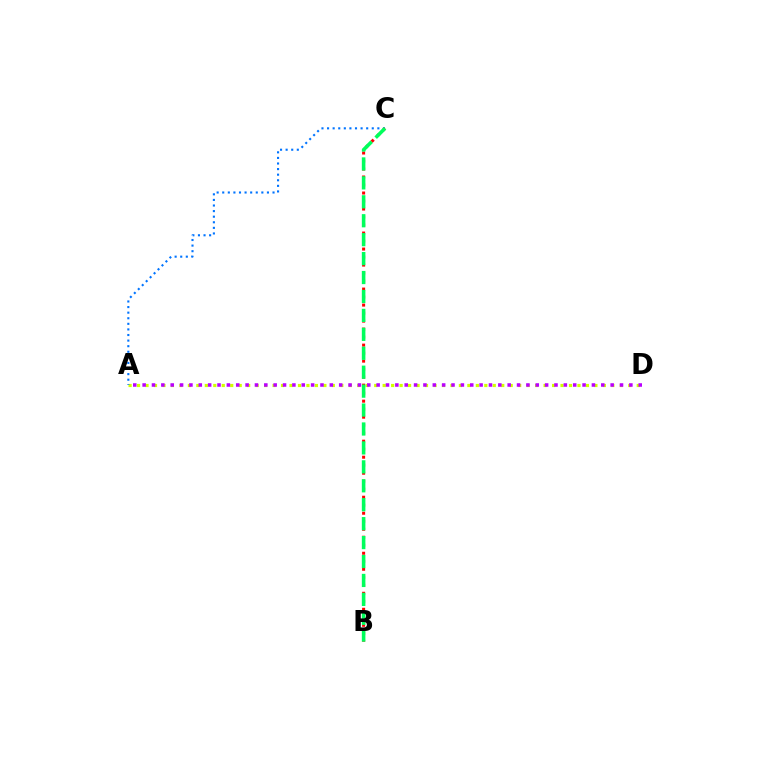{('A', 'D'): [{'color': '#d1ff00', 'line_style': 'dotted', 'thickness': 2.3}, {'color': '#b900ff', 'line_style': 'dotted', 'thickness': 2.54}], ('A', 'C'): [{'color': '#0074ff', 'line_style': 'dotted', 'thickness': 1.52}], ('B', 'C'): [{'color': '#ff0000', 'line_style': 'dotted', 'thickness': 2.17}, {'color': '#00ff5c', 'line_style': 'dashed', 'thickness': 2.57}]}